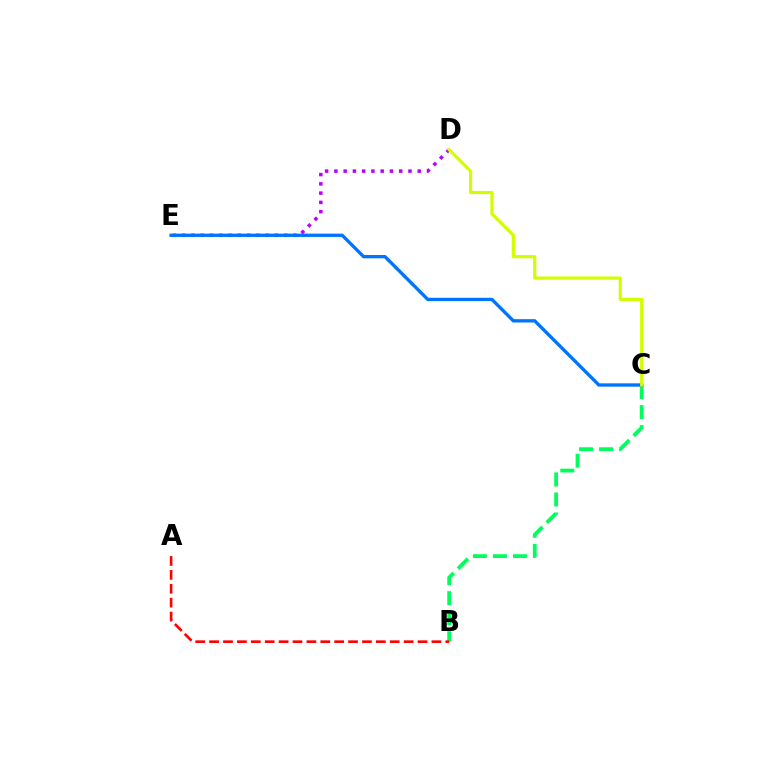{('B', 'C'): [{'color': '#00ff5c', 'line_style': 'dashed', 'thickness': 2.72}], ('D', 'E'): [{'color': '#b900ff', 'line_style': 'dotted', 'thickness': 2.52}], ('C', 'E'): [{'color': '#0074ff', 'line_style': 'solid', 'thickness': 2.4}], ('C', 'D'): [{'color': '#d1ff00', 'line_style': 'solid', 'thickness': 2.29}], ('A', 'B'): [{'color': '#ff0000', 'line_style': 'dashed', 'thickness': 1.89}]}